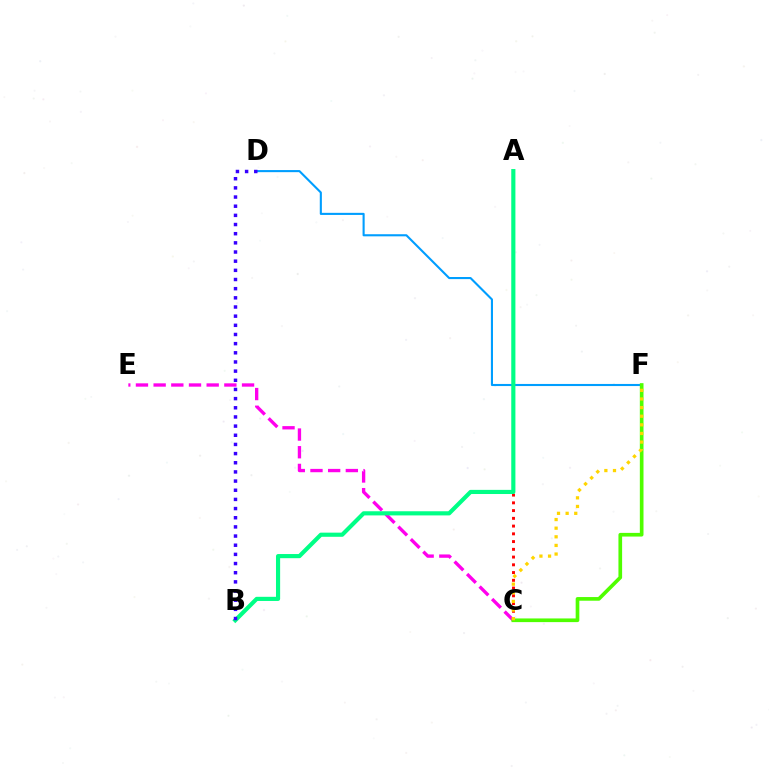{('C', 'E'): [{'color': '#ff00ed', 'line_style': 'dashed', 'thickness': 2.4}], ('A', 'C'): [{'color': '#ff0000', 'line_style': 'dotted', 'thickness': 2.1}], ('D', 'F'): [{'color': '#009eff', 'line_style': 'solid', 'thickness': 1.51}], ('A', 'B'): [{'color': '#00ff86', 'line_style': 'solid', 'thickness': 2.98}], ('C', 'F'): [{'color': '#4fff00', 'line_style': 'solid', 'thickness': 2.64}, {'color': '#ffd500', 'line_style': 'dotted', 'thickness': 2.34}], ('B', 'D'): [{'color': '#3700ff', 'line_style': 'dotted', 'thickness': 2.49}]}